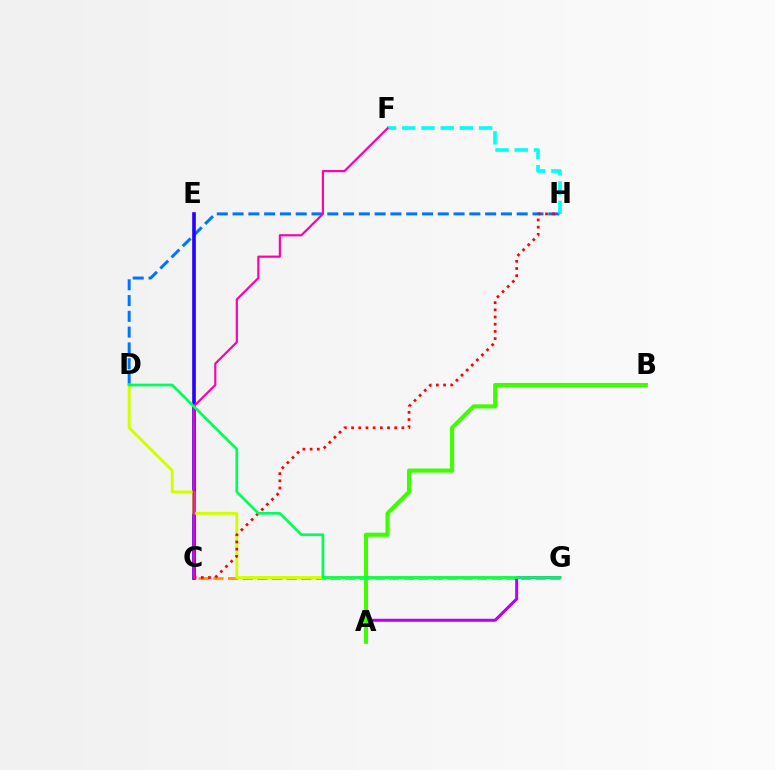{('C', 'G'): [{'color': '#ff9400', 'line_style': 'dashed', 'thickness': 1.99}], ('D', 'H'): [{'color': '#0074ff', 'line_style': 'dashed', 'thickness': 2.14}], ('C', 'E'): [{'color': '#2500ff', 'line_style': 'solid', 'thickness': 2.61}], ('D', 'G'): [{'color': '#d1ff00', 'line_style': 'solid', 'thickness': 2.1}, {'color': '#00ff5c', 'line_style': 'solid', 'thickness': 1.96}], ('F', 'H'): [{'color': '#00fff6', 'line_style': 'dashed', 'thickness': 2.61}], ('C', 'H'): [{'color': '#ff0000', 'line_style': 'dotted', 'thickness': 1.95}], ('A', 'G'): [{'color': '#b900ff', 'line_style': 'solid', 'thickness': 2.18}], ('A', 'B'): [{'color': '#3dff00', 'line_style': 'solid', 'thickness': 2.94}], ('C', 'F'): [{'color': '#ff00ac', 'line_style': 'solid', 'thickness': 1.56}]}